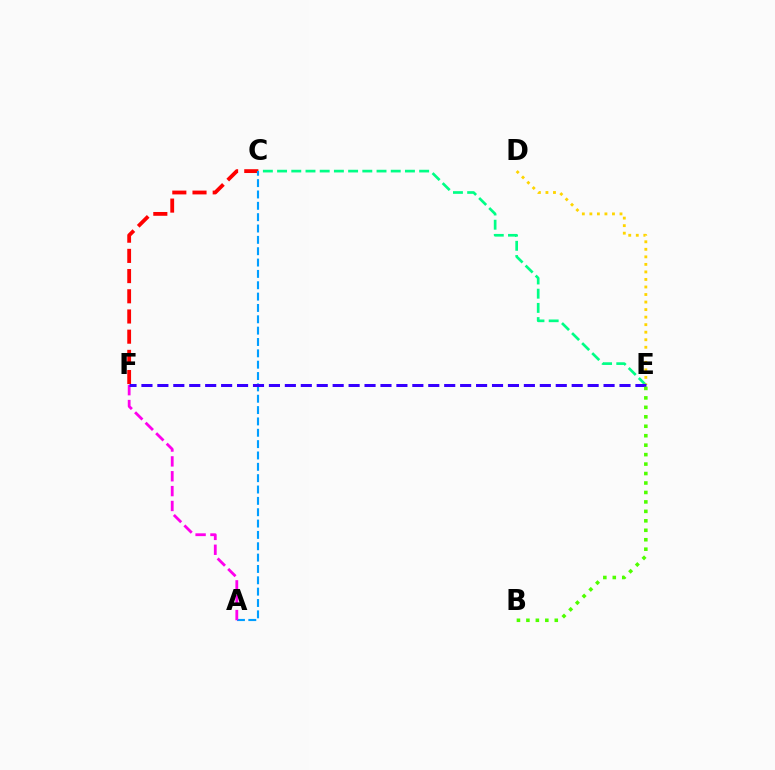{('C', 'F'): [{'color': '#ff0000', 'line_style': 'dashed', 'thickness': 2.74}], ('C', 'E'): [{'color': '#00ff86', 'line_style': 'dashed', 'thickness': 1.93}], ('D', 'E'): [{'color': '#ffd500', 'line_style': 'dotted', 'thickness': 2.05}], ('A', 'C'): [{'color': '#009eff', 'line_style': 'dashed', 'thickness': 1.54}], ('A', 'F'): [{'color': '#ff00ed', 'line_style': 'dashed', 'thickness': 2.02}], ('E', 'F'): [{'color': '#3700ff', 'line_style': 'dashed', 'thickness': 2.16}], ('B', 'E'): [{'color': '#4fff00', 'line_style': 'dotted', 'thickness': 2.57}]}